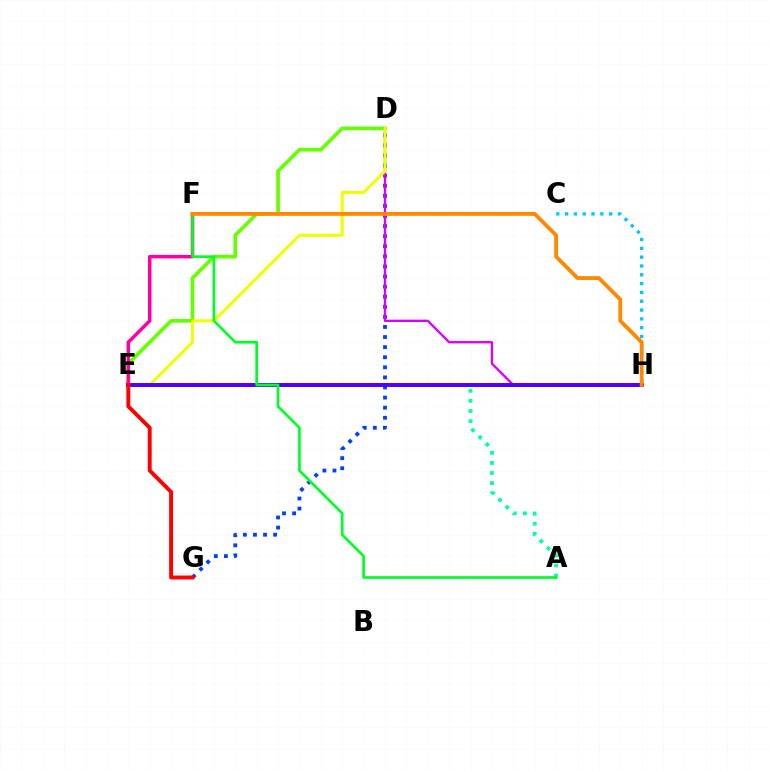{('D', 'E'): [{'color': '#66ff00', 'line_style': 'solid', 'thickness': 2.65}, {'color': '#eeff00', 'line_style': 'solid', 'thickness': 2.16}], ('D', 'G'): [{'color': '#003fff', 'line_style': 'dotted', 'thickness': 2.74}], ('C', 'H'): [{'color': '#00c7ff', 'line_style': 'dotted', 'thickness': 2.4}], ('A', 'E'): [{'color': '#00ffaf', 'line_style': 'dotted', 'thickness': 2.75}], ('D', 'H'): [{'color': '#d600ff', 'line_style': 'solid', 'thickness': 1.68}], ('E', 'H'): [{'color': '#4f00ff', 'line_style': 'solid', 'thickness': 2.85}], ('E', 'F'): [{'color': '#ff00a0', 'line_style': 'solid', 'thickness': 2.52}], ('A', 'F'): [{'color': '#00ff27', 'line_style': 'solid', 'thickness': 1.93}], ('E', 'G'): [{'color': '#ff0000', 'line_style': 'solid', 'thickness': 2.82}], ('F', 'H'): [{'color': '#ff8800', 'line_style': 'solid', 'thickness': 2.75}]}